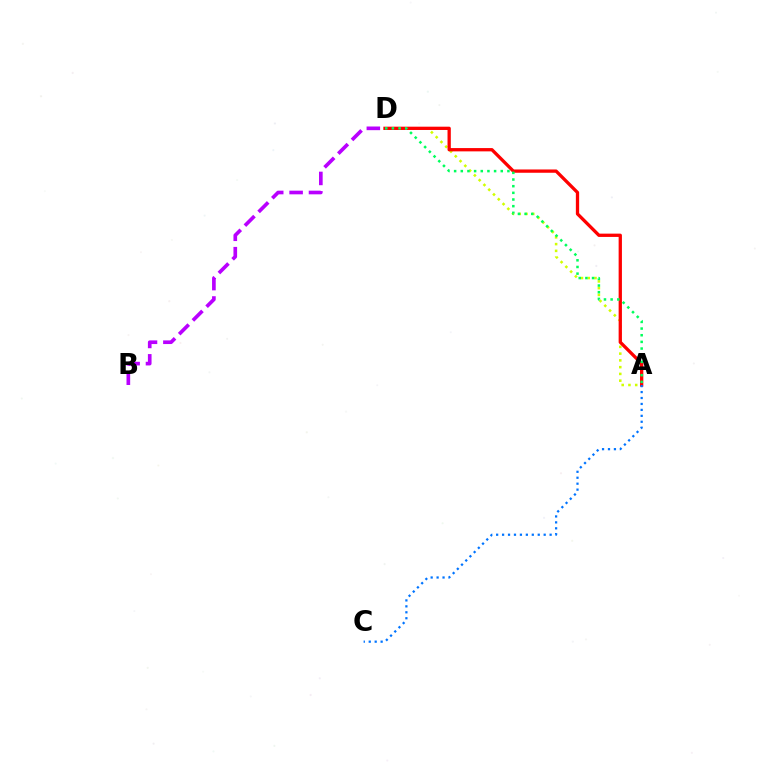{('A', 'D'): [{'color': '#d1ff00', 'line_style': 'dotted', 'thickness': 1.84}, {'color': '#ff0000', 'line_style': 'solid', 'thickness': 2.37}, {'color': '#00ff5c', 'line_style': 'dotted', 'thickness': 1.81}], ('B', 'D'): [{'color': '#b900ff', 'line_style': 'dashed', 'thickness': 2.63}], ('A', 'C'): [{'color': '#0074ff', 'line_style': 'dotted', 'thickness': 1.61}]}